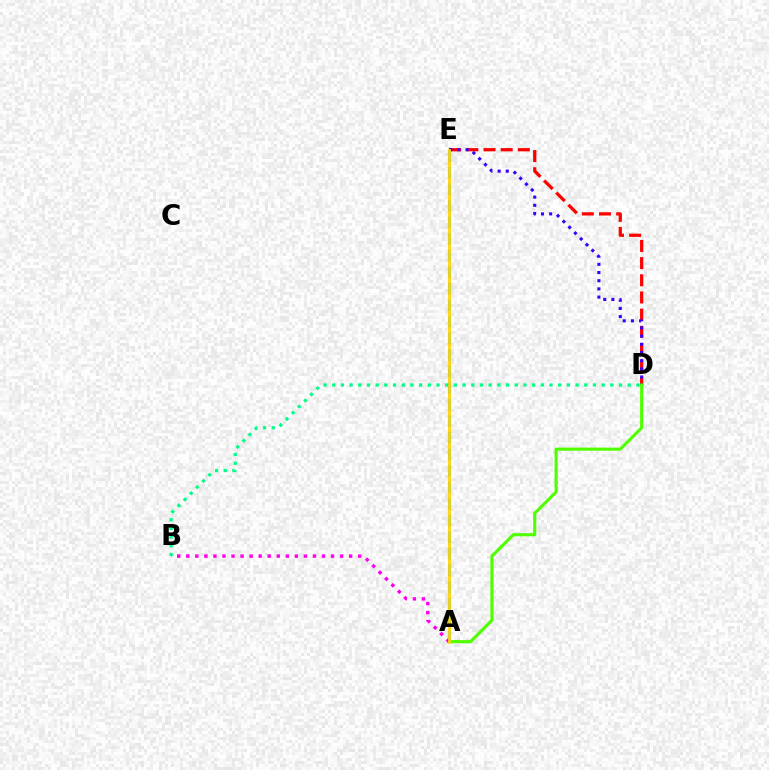{('D', 'E'): [{'color': '#ff0000', 'line_style': 'dashed', 'thickness': 2.33}, {'color': '#3700ff', 'line_style': 'dotted', 'thickness': 2.22}], ('B', 'D'): [{'color': '#00ff86', 'line_style': 'dotted', 'thickness': 2.36}], ('A', 'E'): [{'color': '#009eff', 'line_style': 'dashed', 'thickness': 2.25}, {'color': '#ffd500', 'line_style': 'solid', 'thickness': 1.96}], ('A', 'D'): [{'color': '#4fff00', 'line_style': 'solid', 'thickness': 2.24}], ('A', 'B'): [{'color': '#ff00ed', 'line_style': 'dotted', 'thickness': 2.46}]}